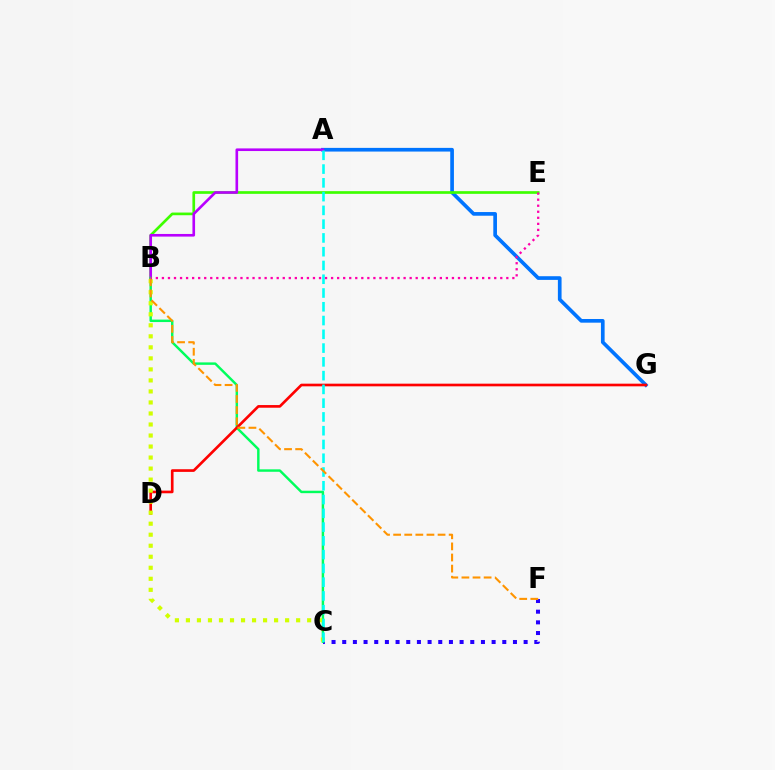{('A', 'G'): [{'color': '#0074ff', 'line_style': 'solid', 'thickness': 2.65}], ('B', 'E'): [{'color': '#3dff00', 'line_style': 'solid', 'thickness': 1.93}, {'color': '#ff00ac', 'line_style': 'dotted', 'thickness': 1.64}], ('C', 'F'): [{'color': '#2500ff', 'line_style': 'dotted', 'thickness': 2.9}], ('A', 'B'): [{'color': '#b900ff', 'line_style': 'solid', 'thickness': 1.89}], ('B', 'C'): [{'color': '#00ff5c', 'line_style': 'solid', 'thickness': 1.76}, {'color': '#d1ff00', 'line_style': 'dotted', 'thickness': 2.99}], ('D', 'G'): [{'color': '#ff0000', 'line_style': 'solid', 'thickness': 1.91}], ('A', 'C'): [{'color': '#00fff6', 'line_style': 'dashed', 'thickness': 1.87}], ('B', 'F'): [{'color': '#ff9400', 'line_style': 'dashed', 'thickness': 1.51}]}